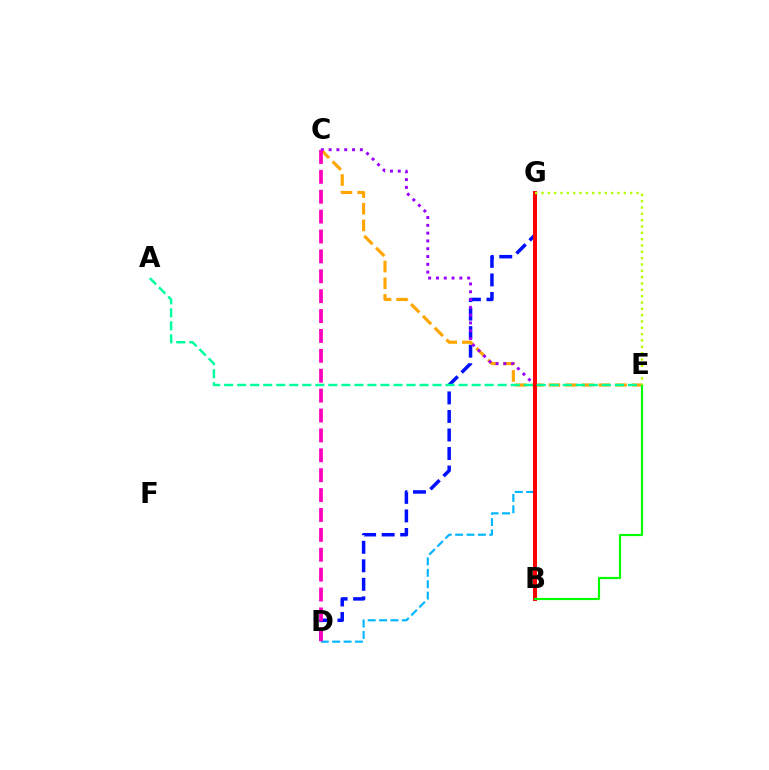{('D', 'G'): [{'color': '#0010ff', 'line_style': 'dashed', 'thickness': 2.52}, {'color': '#00b5ff', 'line_style': 'dashed', 'thickness': 1.55}], ('C', 'E'): [{'color': '#ffa500', 'line_style': 'dashed', 'thickness': 2.27}], ('B', 'C'): [{'color': '#9b00ff', 'line_style': 'dotted', 'thickness': 2.12}], ('B', 'G'): [{'color': '#ff0000', 'line_style': 'solid', 'thickness': 2.89}], ('B', 'E'): [{'color': '#08ff00', 'line_style': 'solid', 'thickness': 1.56}], ('A', 'E'): [{'color': '#00ff9d', 'line_style': 'dashed', 'thickness': 1.77}], ('E', 'G'): [{'color': '#b3ff00', 'line_style': 'dotted', 'thickness': 1.72}], ('C', 'D'): [{'color': '#ff00bd', 'line_style': 'dashed', 'thickness': 2.7}]}